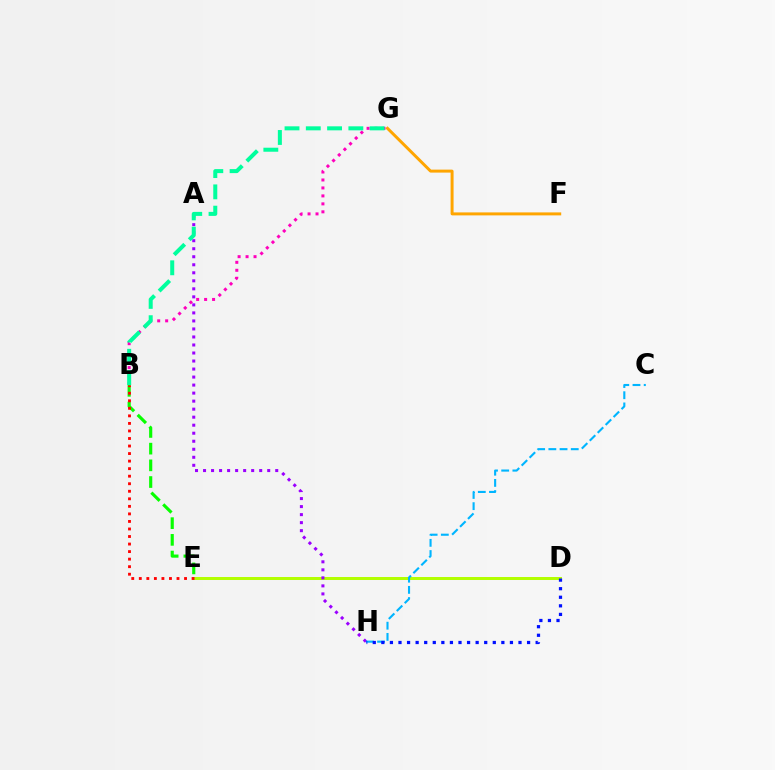{('D', 'E'): [{'color': '#b3ff00', 'line_style': 'solid', 'thickness': 2.14}], ('B', 'E'): [{'color': '#08ff00', 'line_style': 'dashed', 'thickness': 2.27}, {'color': '#ff0000', 'line_style': 'dotted', 'thickness': 2.05}], ('B', 'G'): [{'color': '#ff00bd', 'line_style': 'dotted', 'thickness': 2.16}, {'color': '#00ff9d', 'line_style': 'dashed', 'thickness': 2.89}], ('A', 'H'): [{'color': '#9b00ff', 'line_style': 'dotted', 'thickness': 2.18}], ('F', 'G'): [{'color': '#ffa500', 'line_style': 'solid', 'thickness': 2.14}], ('C', 'H'): [{'color': '#00b5ff', 'line_style': 'dashed', 'thickness': 1.52}], ('D', 'H'): [{'color': '#0010ff', 'line_style': 'dotted', 'thickness': 2.33}]}